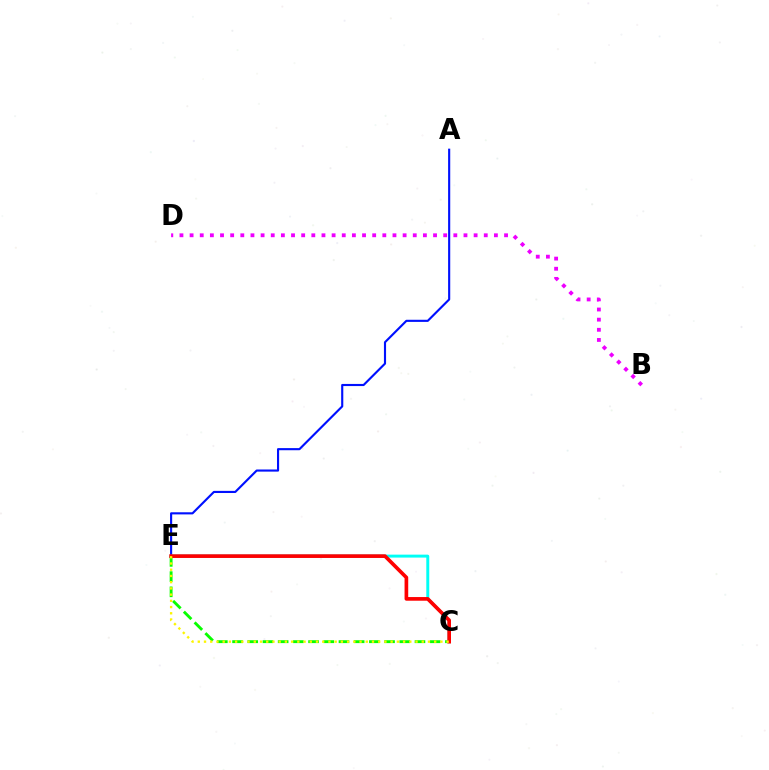{('C', 'E'): [{'color': '#08ff00', 'line_style': 'dashed', 'thickness': 2.07}, {'color': '#00fff6', 'line_style': 'solid', 'thickness': 2.12}, {'color': '#ff0000', 'line_style': 'solid', 'thickness': 2.64}, {'color': '#fcf500', 'line_style': 'dotted', 'thickness': 1.69}], ('A', 'E'): [{'color': '#0010ff', 'line_style': 'solid', 'thickness': 1.53}], ('B', 'D'): [{'color': '#ee00ff', 'line_style': 'dotted', 'thickness': 2.76}]}